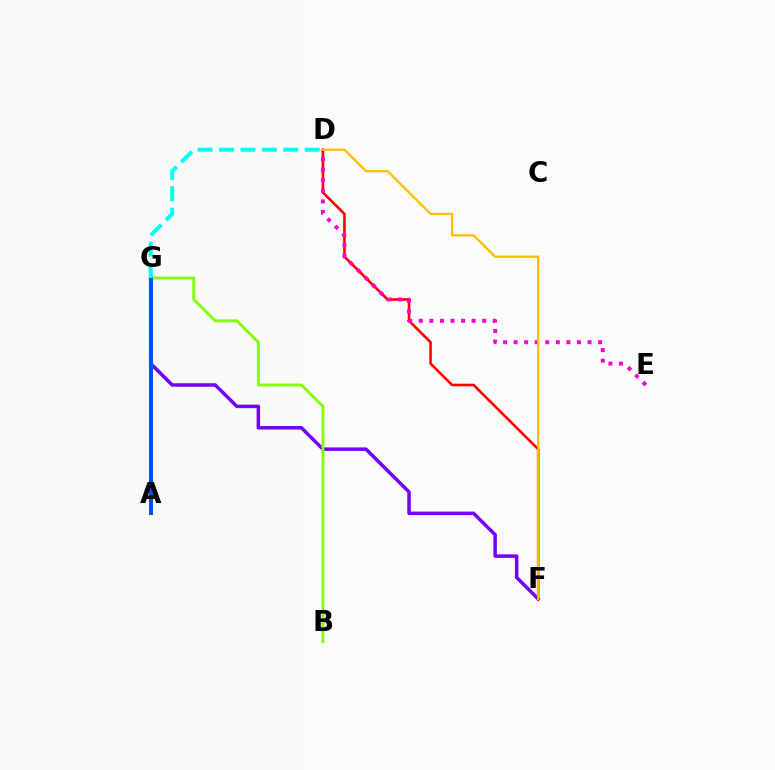{('F', 'G'): [{'color': '#7200ff', 'line_style': 'solid', 'thickness': 2.52}], ('B', 'G'): [{'color': '#84ff00', 'line_style': 'solid', 'thickness': 2.06}], ('A', 'G'): [{'color': '#00ff39', 'line_style': 'solid', 'thickness': 2.99}, {'color': '#004bff', 'line_style': 'solid', 'thickness': 2.75}], ('D', 'F'): [{'color': '#ff0000', 'line_style': 'solid', 'thickness': 1.88}, {'color': '#ffbd00', 'line_style': 'solid', 'thickness': 1.63}], ('D', 'G'): [{'color': '#00fff6', 'line_style': 'dashed', 'thickness': 2.91}], ('D', 'E'): [{'color': '#ff00cf', 'line_style': 'dotted', 'thickness': 2.87}]}